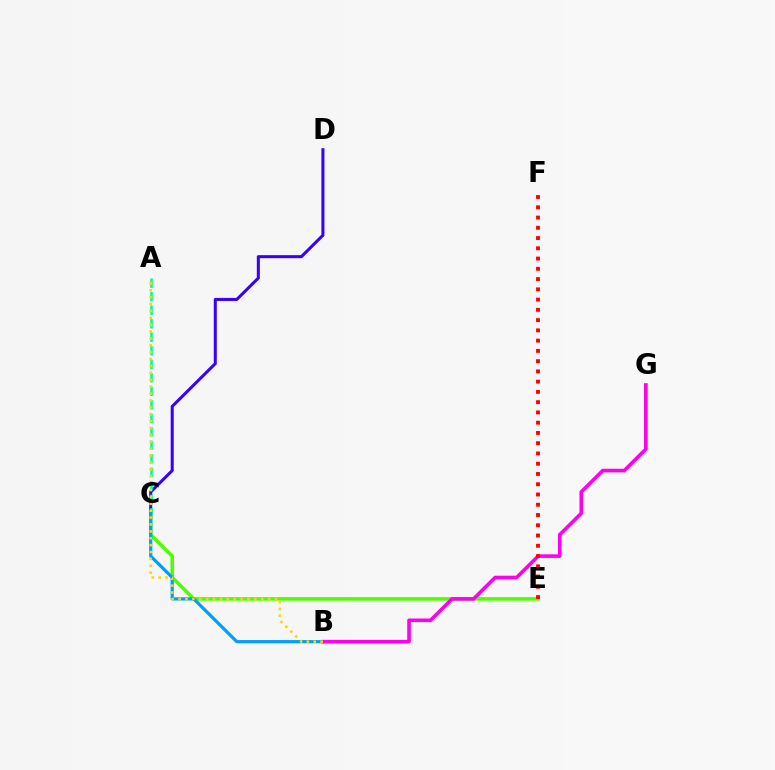{('C', 'D'): [{'color': '#3700ff', 'line_style': 'solid', 'thickness': 2.19}], ('A', 'C'): [{'color': '#00ff86', 'line_style': 'dashed', 'thickness': 1.84}], ('C', 'E'): [{'color': '#4fff00', 'line_style': 'solid', 'thickness': 2.55}], ('B', 'C'): [{'color': '#009eff', 'line_style': 'solid', 'thickness': 2.32}], ('B', 'G'): [{'color': '#ff00ed', 'line_style': 'solid', 'thickness': 2.6}], ('A', 'B'): [{'color': '#ffd500', 'line_style': 'dotted', 'thickness': 1.87}], ('E', 'F'): [{'color': '#ff0000', 'line_style': 'dotted', 'thickness': 2.79}]}